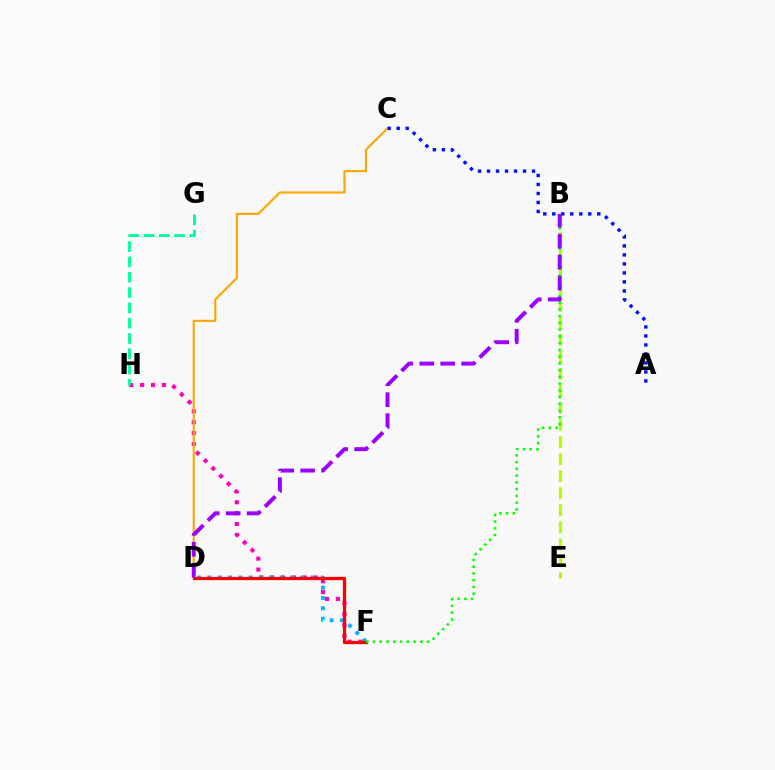{('F', 'H'): [{'color': '#ff00bd', 'line_style': 'dotted', 'thickness': 2.96}], ('D', 'F'): [{'color': '#00b5ff', 'line_style': 'dotted', 'thickness': 2.8}, {'color': '#ff0000', 'line_style': 'solid', 'thickness': 2.35}], ('C', 'D'): [{'color': '#ffa500', 'line_style': 'solid', 'thickness': 1.51}], ('B', 'E'): [{'color': '#b3ff00', 'line_style': 'dashed', 'thickness': 2.32}], ('G', 'H'): [{'color': '#00ff9d', 'line_style': 'dashed', 'thickness': 2.08}], ('A', 'C'): [{'color': '#0010ff', 'line_style': 'dotted', 'thickness': 2.45}], ('B', 'F'): [{'color': '#08ff00', 'line_style': 'dotted', 'thickness': 1.83}], ('B', 'D'): [{'color': '#9b00ff', 'line_style': 'dashed', 'thickness': 2.84}]}